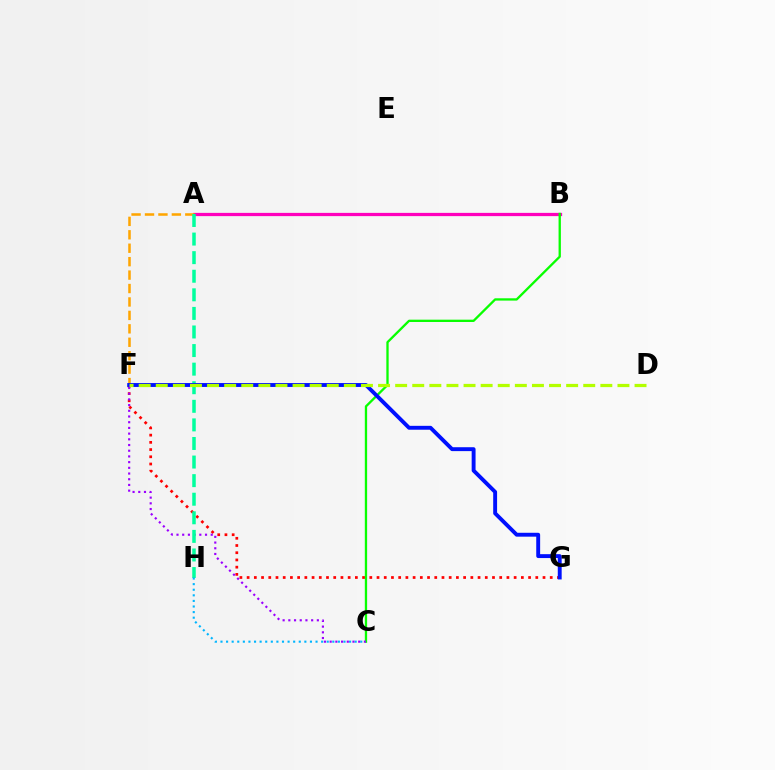{('F', 'G'): [{'color': '#ff0000', 'line_style': 'dotted', 'thickness': 1.96}, {'color': '#0010ff', 'line_style': 'solid', 'thickness': 2.8}], ('A', 'B'): [{'color': '#ff00bd', 'line_style': 'solid', 'thickness': 2.34}], ('B', 'C'): [{'color': '#08ff00', 'line_style': 'solid', 'thickness': 1.66}], ('A', 'F'): [{'color': '#ffa500', 'line_style': 'dashed', 'thickness': 1.82}], ('C', 'F'): [{'color': '#9b00ff', 'line_style': 'dotted', 'thickness': 1.55}], ('A', 'H'): [{'color': '#00ff9d', 'line_style': 'dashed', 'thickness': 2.52}], ('C', 'H'): [{'color': '#00b5ff', 'line_style': 'dotted', 'thickness': 1.52}], ('D', 'F'): [{'color': '#b3ff00', 'line_style': 'dashed', 'thickness': 2.32}]}